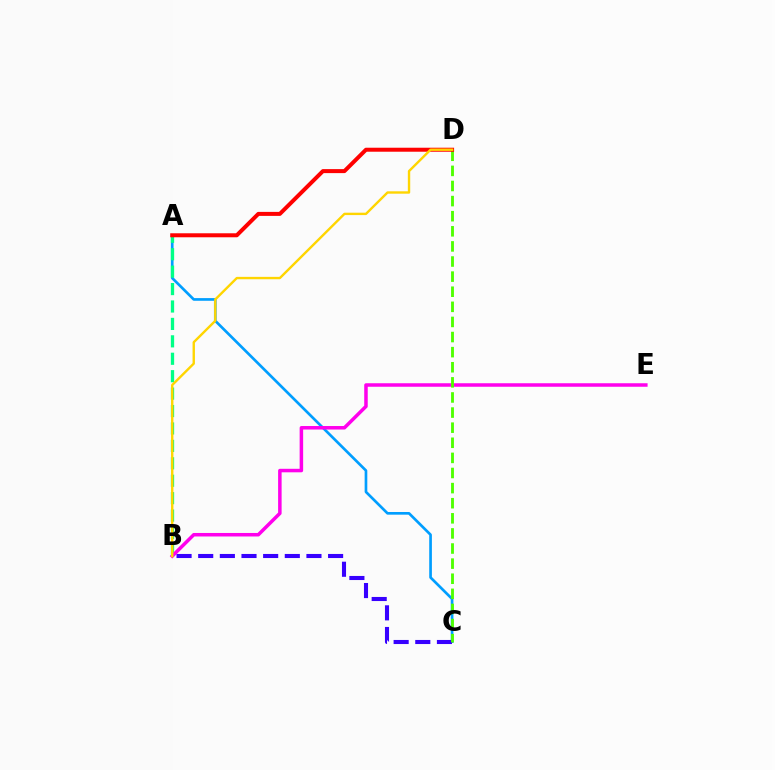{('A', 'C'): [{'color': '#009eff', 'line_style': 'solid', 'thickness': 1.93}], ('A', 'B'): [{'color': '#00ff86', 'line_style': 'dashed', 'thickness': 2.37}], ('B', 'E'): [{'color': '#ff00ed', 'line_style': 'solid', 'thickness': 2.52}], ('B', 'C'): [{'color': '#3700ff', 'line_style': 'dashed', 'thickness': 2.94}], ('C', 'D'): [{'color': '#4fff00', 'line_style': 'dashed', 'thickness': 2.05}], ('A', 'D'): [{'color': '#ff0000', 'line_style': 'solid', 'thickness': 2.88}], ('B', 'D'): [{'color': '#ffd500', 'line_style': 'solid', 'thickness': 1.72}]}